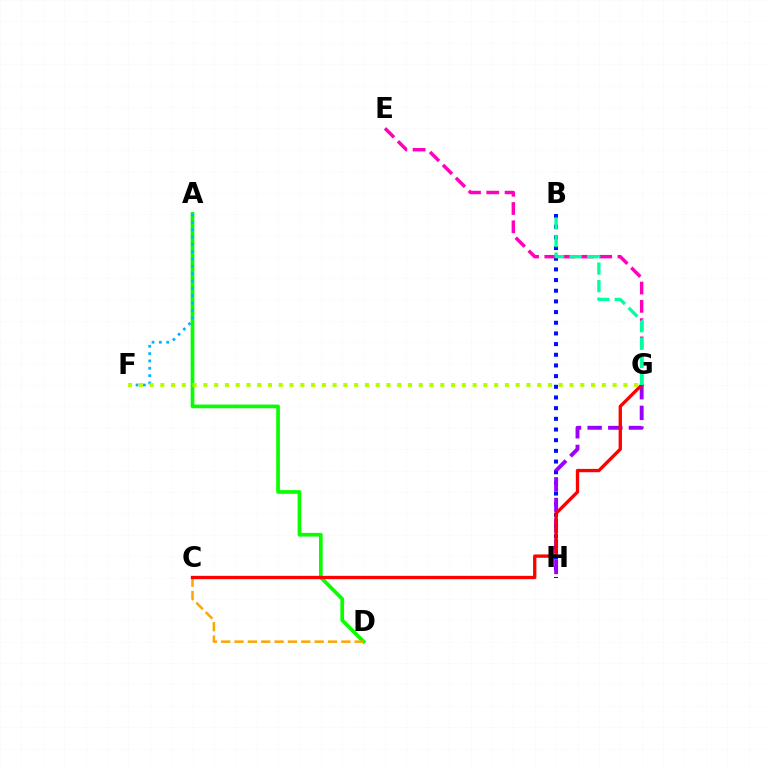{('B', 'H'): [{'color': '#0010ff', 'line_style': 'dotted', 'thickness': 2.9}], ('A', 'D'): [{'color': '#08ff00', 'line_style': 'solid', 'thickness': 2.65}], ('C', 'D'): [{'color': '#ffa500', 'line_style': 'dashed', 'thickness': 1.81}], ('G', 'H'): [{'color': '#9b00ff', 'line_style': 'dashed', 'thickness': 2.8}], ('C', 'G'): [{'color': '#ff0000', 'line_style': 'solid', 'thickness': 2.39}], ('A', 'F'): [{'color': '#00b5ff', 'line_style': 'dotted', 'thickness': 2.0}], ('E', 'G'): [{'color': '#ff00bd', 'line_style': 'dashed', 'thickness': 2.48}], ('B', 'G'): [{'color': '#00ff9d', 'line_style': 'dashed', 'thickness': 2.39}], ('F', 'G'): [{'color': '#b3ff00', 'line_style': 'dotted', 'thickness': 2.93}]}